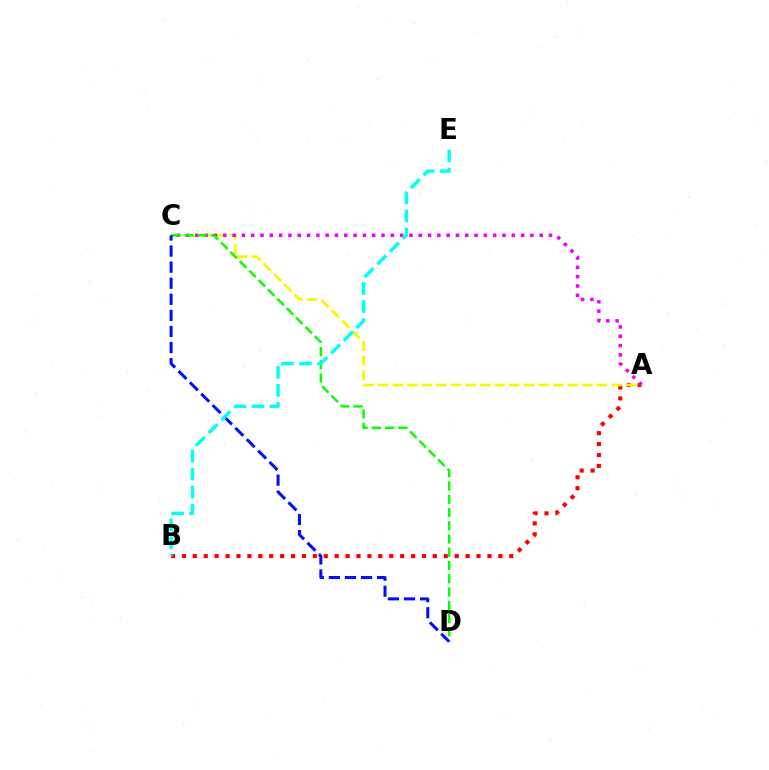{('A', 'B'): [{'color': '#ff0000', 'line_style': 'dotted', 'thickness': 2.96}], ('A', 'C'): [{'color': '#fcf500', 'line_style': 'dashed', 'thickness': 1.98}, {'color': '#ee00ff', 'line_style': 'dotted', 'thickness': 2.53}], ('C', 'D'): [{'color': '#08ff00', 'line_style': 'dashed', 'thickness': 1.8}, {'color': '#0010ff', 'line_style': 'dashed', 'thickness': 2.18}], ('B', 'E'): [{'color': '#00fff6', 'line_style': 'dashed', 'thickness': 2.45}]}